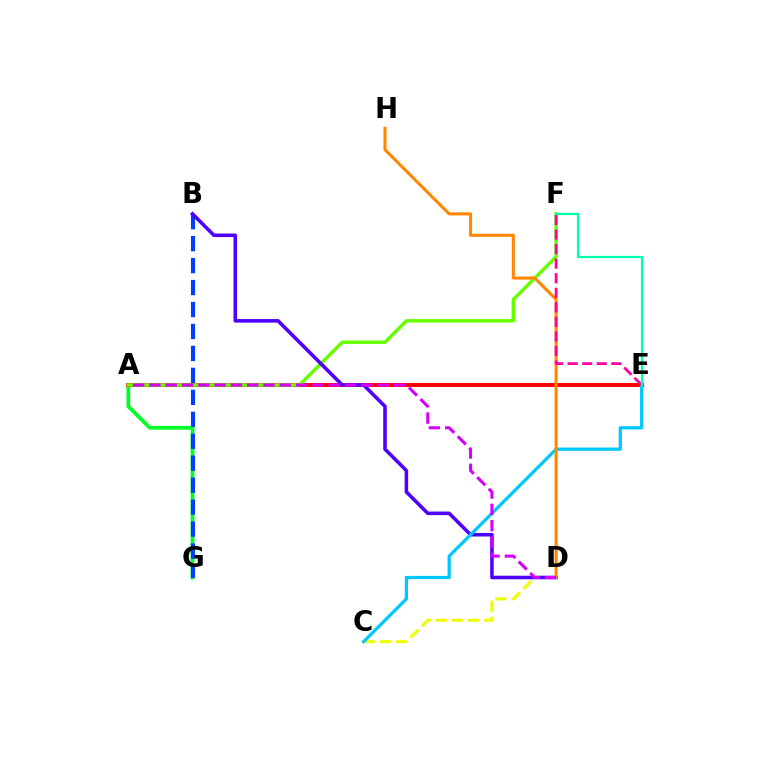{('C', 'D'): [{'color': '#eeff00', 'line_style': 'dashed', 'thickness': 2.2}], ('A', 'G'): [{'color': '#00ff27', 'line_style': 'solid', 'thickness': 2.71}], ('A', 'E'): [{'color': '#ff0000', 'line_style': 'solid', 'thickness': 2.84}], ('B', 'G'): [{'color': '#003fff', 'line_style': 'dashed', 'thickness': 2.98}], ('A', 'F'): [{'color': '#66ff00', 'line_style': 'solid', 'thickness': 2.46}], ('B', 'D'): [{'color': '#4f00ff', 'line_style': 'solid', 'thickness': 2.56}], ('C', 'E'): [{'color': '#00c7ff', 'line_style': 'solid', 'thickness': 2.33}], ('D', 'H'): [{'color': '#ff8800', 'line_style': 'solid', 'thickness': 2.22}], ('A', 'D'): [{'color': '#d600ff', 'line_style': 'dashed', 'thickness': 2.21}], ('E', 'F'): [{'color': '#ff00a0', 'line_style': 'dashed', 'thickness': 1.98}, {'color': '#00ffaf', 'line_style': 'solid', 'thickness': 1.6}]}